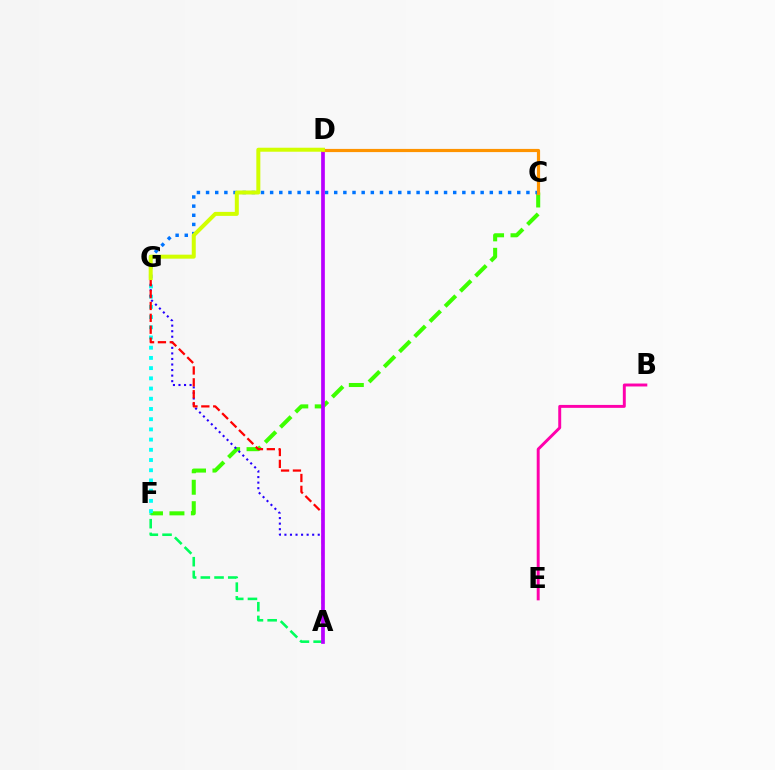{('C', 'F'): [{'color': '#3dff00', 'line_style': 'dashed', 'thickness': 2.91}], ('F', 'G'): [{'color': '#00fff6', 'line_style': 'dotted', 'thickness': 2.77}], ('C', 'G'): [{'color': '#0074ff', 'line_style': 'dotted', 'thickness': 2.49}], ('A', 'F'): [{'color': '#00ff5c', 'line_style': 'dashed', 'thickness': 1.86}], ('A', 'G'): [{'color': '#2500ff', 'line_style': 'dotted', 'thickness': 1.51}, {'color': '#ff0000', 'line_style': 'dashed', 'thickness': 1.61}], ('A', 'D'): [{'color': '#b900ff', 'line_style': 'solid', 'thickness': 2.66}], ('C', 'D'): [{'color': '#ff9400', 'line_style': 'solid', 'thickness': 2.29}], ('D', 'G'): [{'color': '#d1ff00', 'line_style': 'solid', 'thickness': 2.88}], ('B', 'E'): [{'color': '#ff00ac', 'line_style': 'solid', 'thickness': 2.11}]}